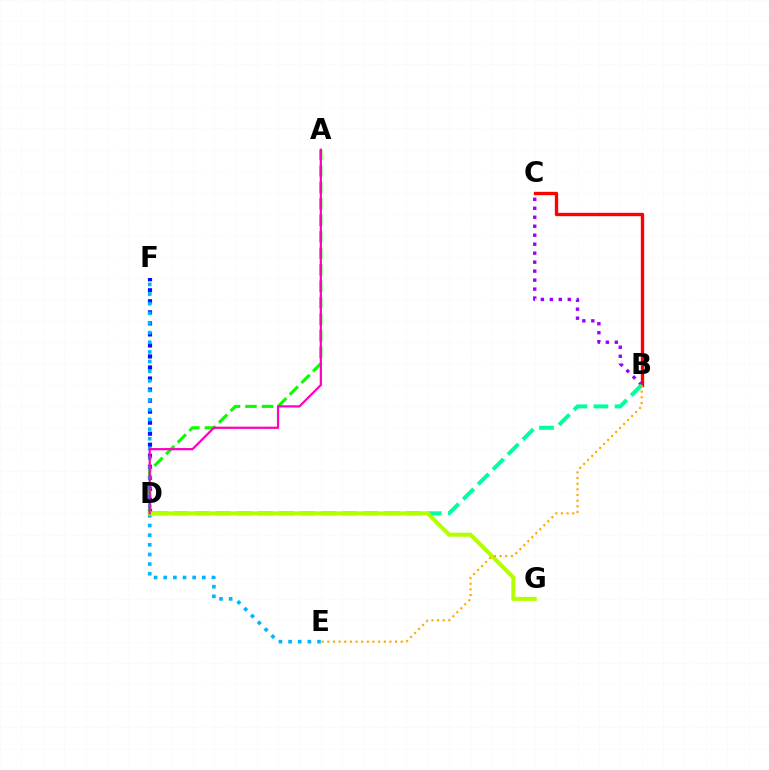{('B', 'C'): [{'color': '#ff0000', 'line_style': 'solid', 'thickness': 2.41}, {'color': '#9b00ff', 'line_style': 'dotted', 'thickness': 2.44}], ('D', 'F'): [{'color': '#0010ff', 'line_style': 'dotted', 'thickness': 3.0}], ('A', 'D'): [{'color': '#08ff00', 'line_style': 'dashed', 'thickness': 2.24}, {'color': '#ff00bd', 'line_style': 'solid', 'thickness': 1.61}], ('E', 'F'): [{'color': '#00b5ff', 'line_style': 'dotted', 'thickness': 2.62}], ('B', 'D'): [{'color': '#00ff9d', 'line_style': 'dashed', 'thickness': 2.87}], ('D', 'G'): [{'color': '#b3ff00', 'line_style': 'solid', 'thickness': 2.91}], ('B', 'E'): [{'color': '#ffa500', 'line_style': 'dotted', 'thickness': 1.53}]}